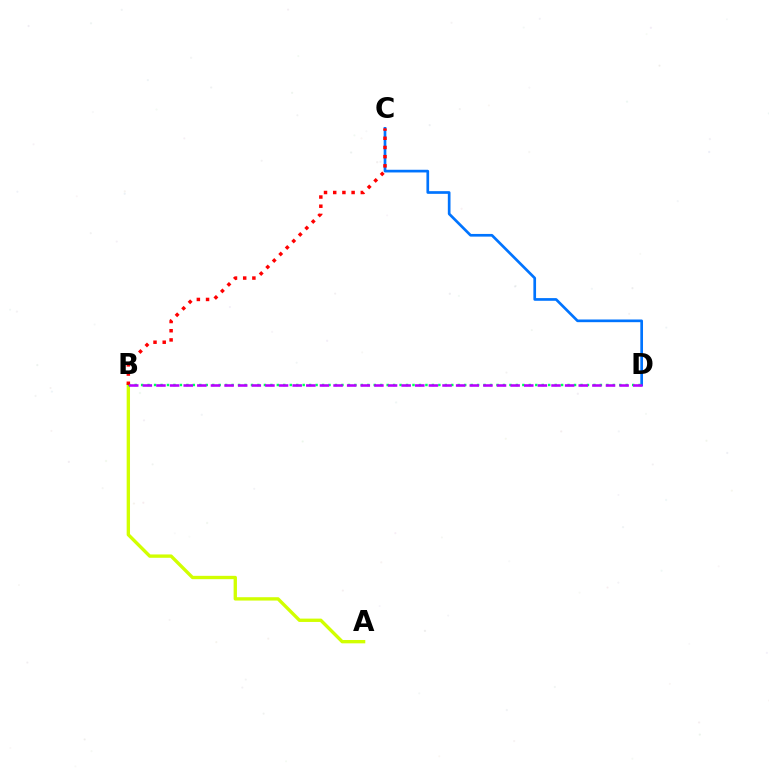{('C', 'D'): [{'color': '#0074ff', 'line_style': 'solid', 'thickness': 1.93}], ('A', 'B'): [{'color': '#d1ff00', 'line_style': 'solid', 'thickness': 2.41}], ('B', 'D'): [{'color': '#00ff5c', 'line_style': 'dotted', 'thickness': 1.76}, {'color': '#b900ff', 'line_style': 'dashed', 'thickness': 1.85}], ('B', 'C'): [{'color': '#ff0000', 'line_style': 'dotted', 'thickness': 2.5}]}